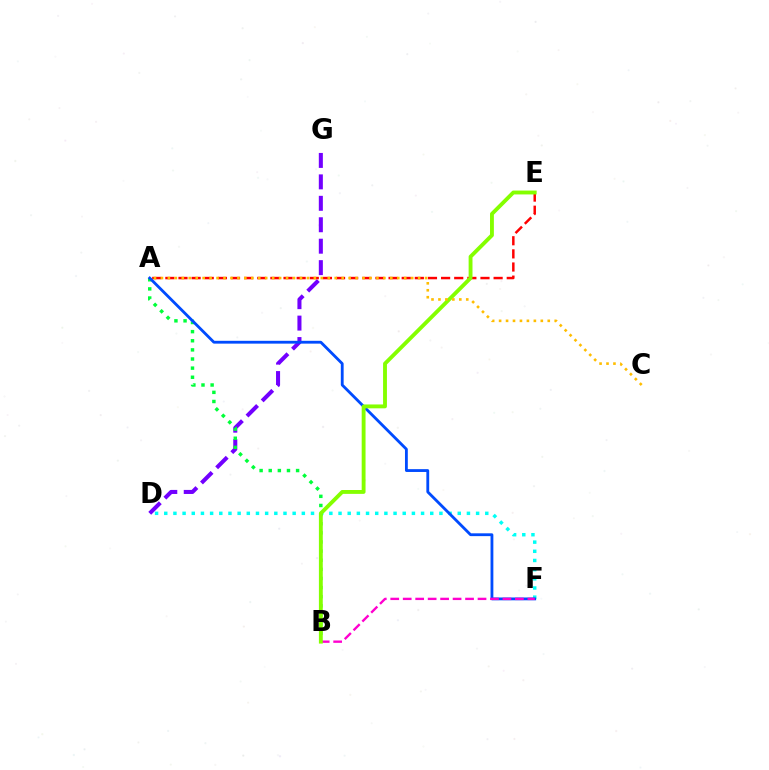{('D', 'G'): [{'color': '#7200ff', 'line_style': 'dashed', 'thickness': 2.91}], ('D', 'F'): [{'color': '#00fff6', 'line_style': 'dotted', 'thickness': 2.49}], ('A', 'E'): [{'color': '#ff0000', 'line_style': 'dashed', 'thickness': 1.78}], ('A', 'B'): [{'color': '#00ff39', 'line_style': 'dotted', 'thickness': 2.48}], ('A', 'F'): [{'color': '#004bff', 'line_style': 'solid', 'thickness': 2.03}], ('B', 'F'): [{'color': '#ff00cf', 'line_style': 'dashed', 'thickness': 1.69}], ('B', 'E'): [{'color': '#84ff00', 'line_style': 'solid', 'thickness': 2.78}], ('A', 'C'): [{'color': '#ffbd00', 'line_style': 'dotted', 'thickness': 1.89}]}